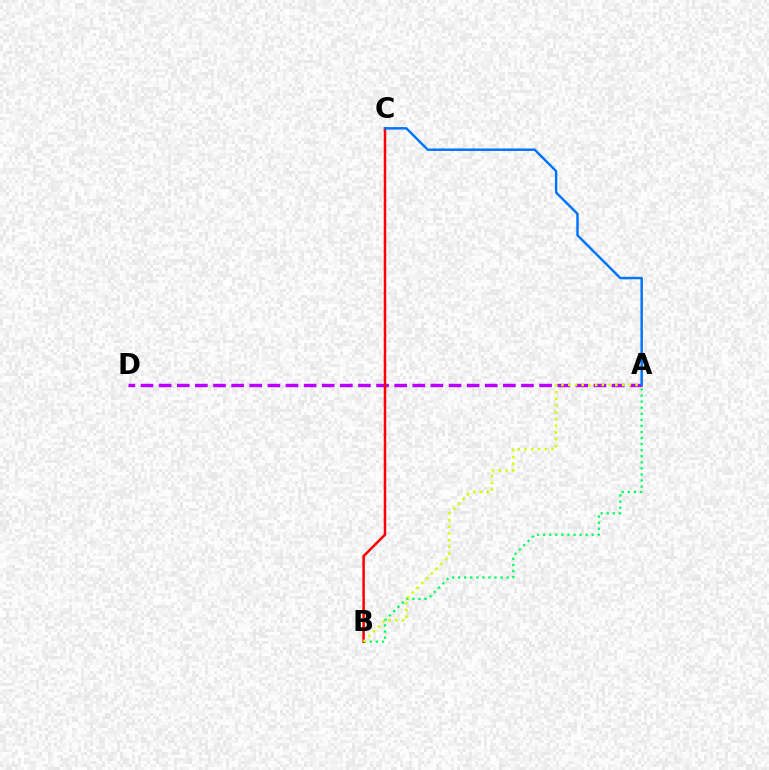{('A', 'D'): [{'color': '#b900ff', 'line_style': 'dashed', 'thickness': 2.46}], ('A', 'B'): [{'color': '#00ff5c', 'line_style': 'dotted', 'thickness': 1.65}, {'color': '#d1ff00', 'line_style': 'dotted', 'thickness': 1.83}], ('B', 'C'): [{'color': '#ff0000', 'line_style': 'solid', 'thickness': 1.81}], ('A', 'C'): [{'color': '#0074ff', 'line_style': 'solid', 'thickness': 1.77}]}